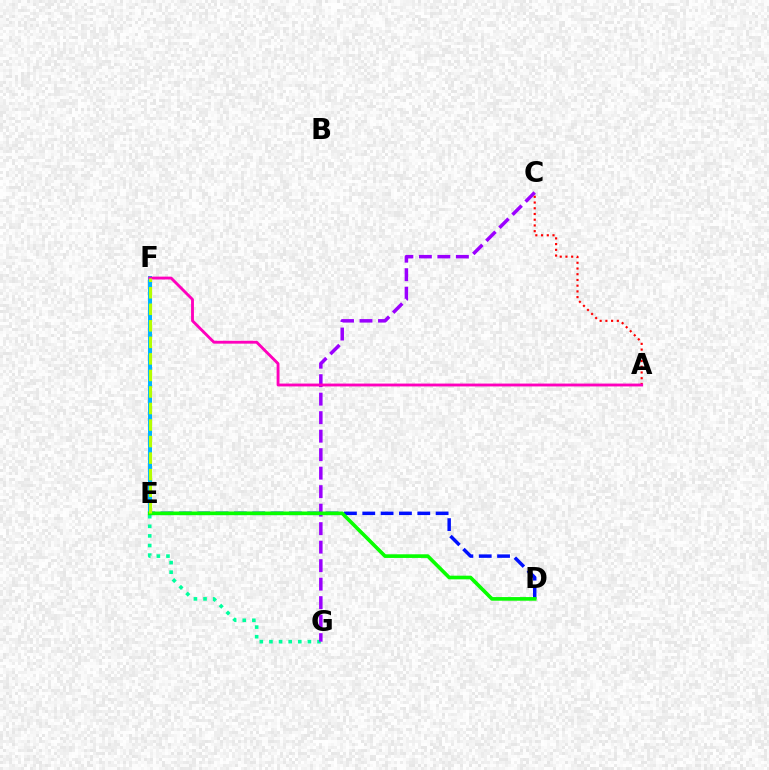{('E', 'G'): [{'color': '#00ff9d', 'line_style': 'dotted', 'thickness': 2.61}], ('E', 'F'): [{'color': '#ffa500', 'line_style': 'dashed', 'thickness': 2.96}, {'color': '#00b5ff', 'line_style': 'solid', 'thickness': 2.9}, {'color': '#b3ff00', 'line_style': 'dashed', 'thickness': 2.25}], ('C', 'G'): [{'color': '#9b00ff', 'line_style': 'dashed', 'thickness': 2.51}], ('D', 'E'): [{'color': '#0010ff', 'line_style': 'dashed', 'thickness': 2.49}, {'color': '#08ff00', 'line_style': 'solid', 'thickness': 2.62}], ('A', 'C'): [{'color': '#ff0000', 'line_style': 'dotted', 'thickness': 1.55}], ('A', 'F'): [{'color': '#ff00bd', 'line_style': 'solid', 'thickness': 2.06}]}